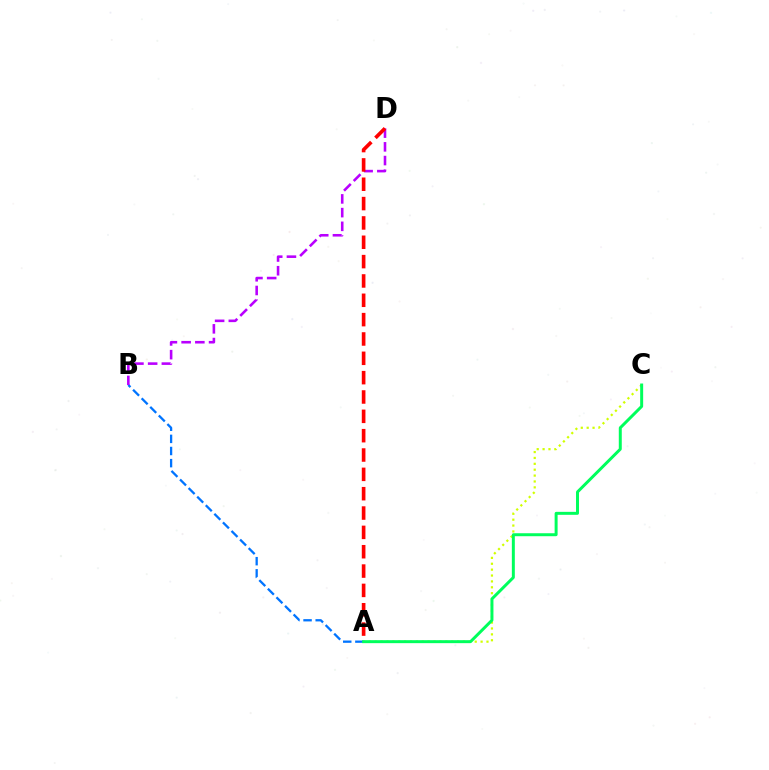{('A', 'B'): [{'color': '#0074ff', 'line_style': 'dashed', 'thickness': 1.65}], ('B', 'D'): [{'color': '#b900ff', 'line_style': 'dashed', 'thickness': 1.86}], ('A', 'C'): [{'color': '#d1ff00', 'line_style': 'dotted', 'thickness': 1.6}, {'color': '#00ff5c', 'line_style': 'solid', 'thickness': 2.14}], ('A', 'D'): [{'color': '#ff0000', 'line_style': 'dashed', 'thickness': 2.63}]}